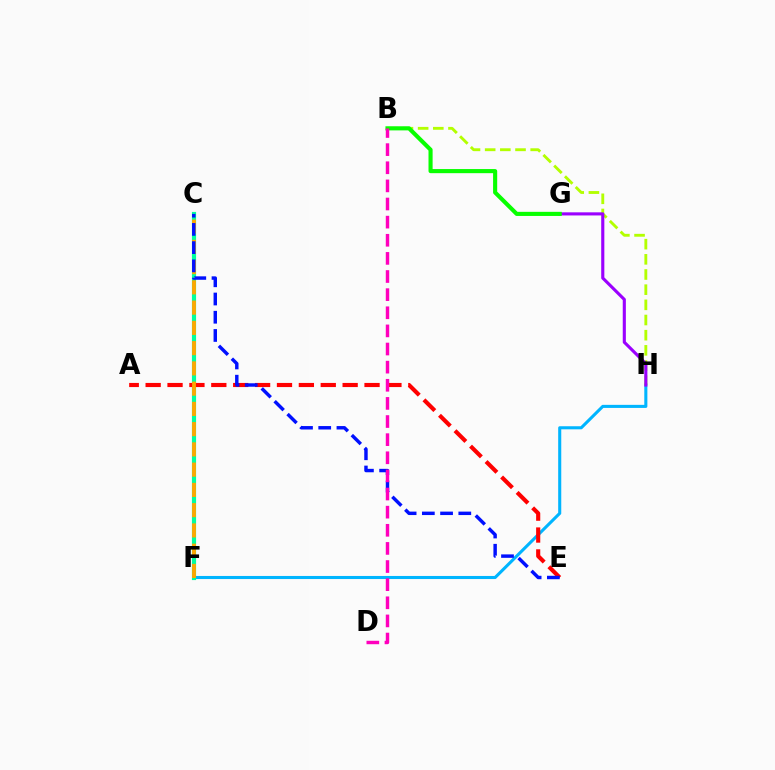{('F', 'H'): [{'color': '#00b5ff', 'line_style': 'solid', 'thickness': 2.21}], ('C', 'F'): [{'color': '#00ff9d', 'line_style': 'solid', 'thickness': 3.0}, {'color': '#ffa500', 'line_style': 'dashed', 'thickness': 2.75}], ('A', 'E'): [{'color': '#ff0000', 'line_style': 'dashed', 'thickness': 2.97}], ('B', 'H'): [{'color': '#b3ff00', 'line_style': 'dashed', 'thickness': 2.06}], ('G', 'H'): [{'color': '#9b00ff', 'line_style': 'solid', 'thickness': 2.24}], ('B', 'G'): [{'color': '#08ff00', 'line_style': 'solid', 'thickness': 2.96}], ('C', 'E'): [{'color': '#0010ff', 'line_style': 'dashed', 'thickness': 2.48}], ('B', 'D'): [{'color': '#ff00bd', 'line_style': 'dashed', 'thickness': 2.46}]}